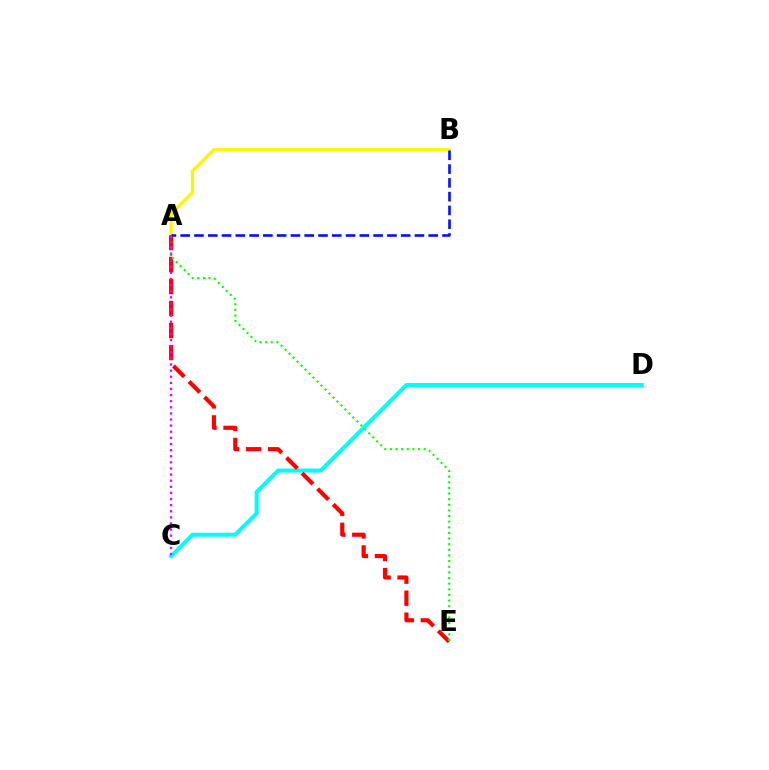{('C', 'D'): [{'color': '#00fff6', 'line_style': 'solid', 'thickness': 2.88}], ('A', 'B'): [{'color': '#fcf500', 'line_style': 'solid', 'thickness': 2.34}, {'color': '#0010ff', 'line_style': 'dashed', 'thickness': 1.87}], ('A', 'E'): [{'color': '#ff0000', 'line_style': 'dashed', 'thickness': 2.99}, {'color': '#08ff00', 'line_style': 'dotted', 'thickness': 1.53}], ('A', 'C'): [{'color': '#ee00ff', 'line_style': 'dotted', 'thickness': 1.66}]}